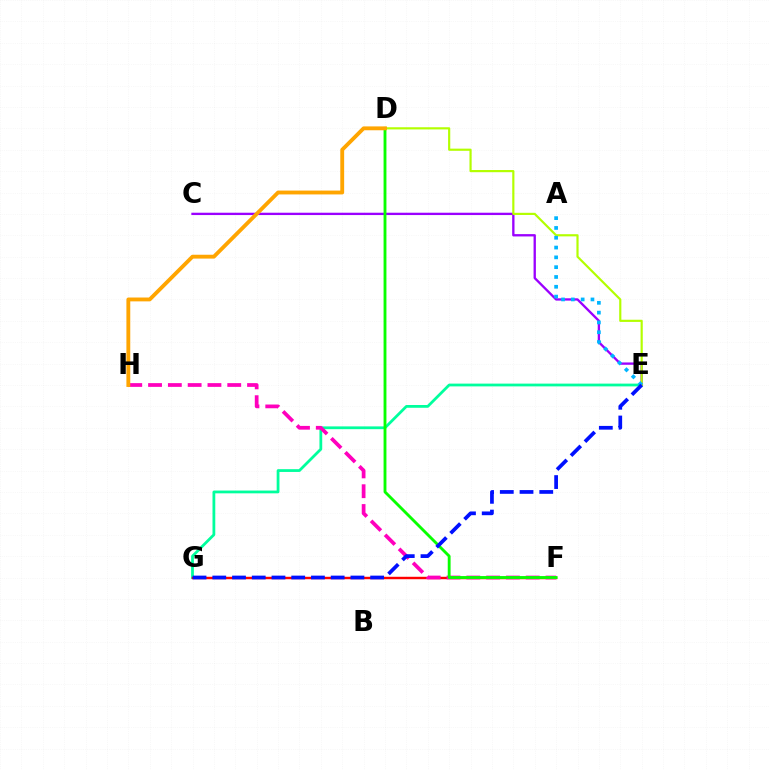{('E', 'G'): [{'color': '#00ff9d', 'line_style': 'solid', 'thickness': 2.0}, {'color': '#0010ff', 'line_style': 'dashed', 'thickness': 2.68}], ('C', 'E'): [{'color': '#9b00ff', 'line_style': 'solid', 'thickness': 1.68}], ('F', 'G'): [{'color': '#ff0000', 'line_style': 'solid', 'thickness': 1.75}], ('D', 'E'): [{'color': '#b3ff00', 'line_style': 'solid', 'thickness': 1.56}], ('A', 'E'): [{'color': '#00b5ff', 'line_style': 'dotted', 'thickness': 2.66}], ('F', 'H'): [{'color': '#ff00bd', 'line_style': 'dashed', 'thickness': 2.69}], ('D', 'F'): [{'color': '#08ff00', 'line_style': 'solid', 'thickness': 2.06}], ('D', 'H'): [{'color': '#ffa500', 'line_style': 'solid', 'thickness': 2.77}]}